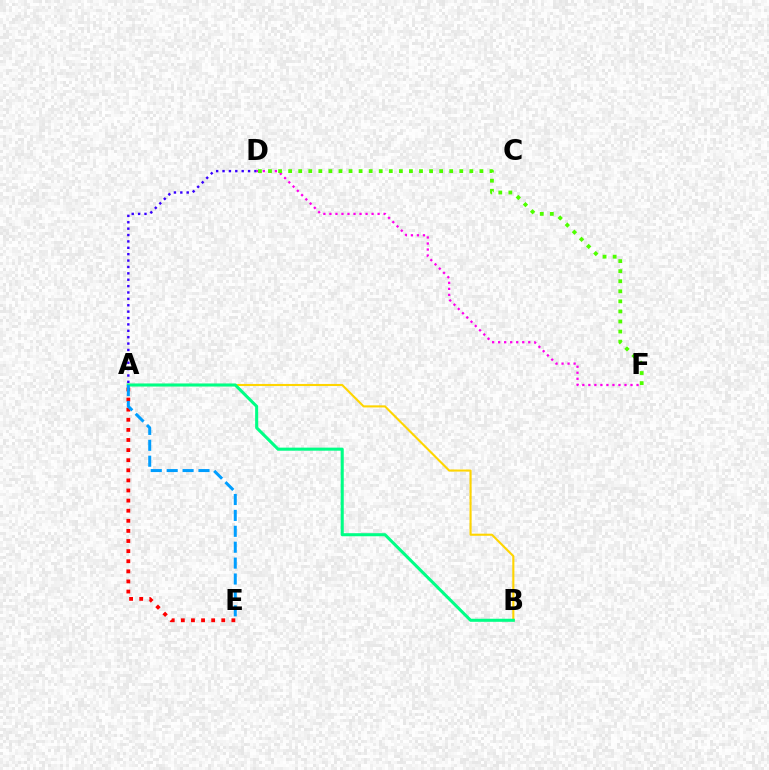{('A', 'B'): [{'color': '#ffd500', 'line_style': 'solid', 'thickness': 1.51}, {'color': '#00ff86', 'line_style': 'solid', 'thickness': 2.2}], ('A', 'E'): [{'color': '#ff0000', 'line_style': 'dotted', 'thickness': 2.75}, {'color': '#009eff', 'line_style': 'dashed', 'thickness': 2.16}], ('A', 'D'): [{'color': '#3700ff', 'line_style': 'dotted', 'thickness': 1.73}], ('D', 'F'): [{'color': '#ff00ed', 'line_style': 'dotted', 'thickness': 1.64}, {'color': '#4fff00', 'line_style': 'dotted', 'thickness': 2.74}]}